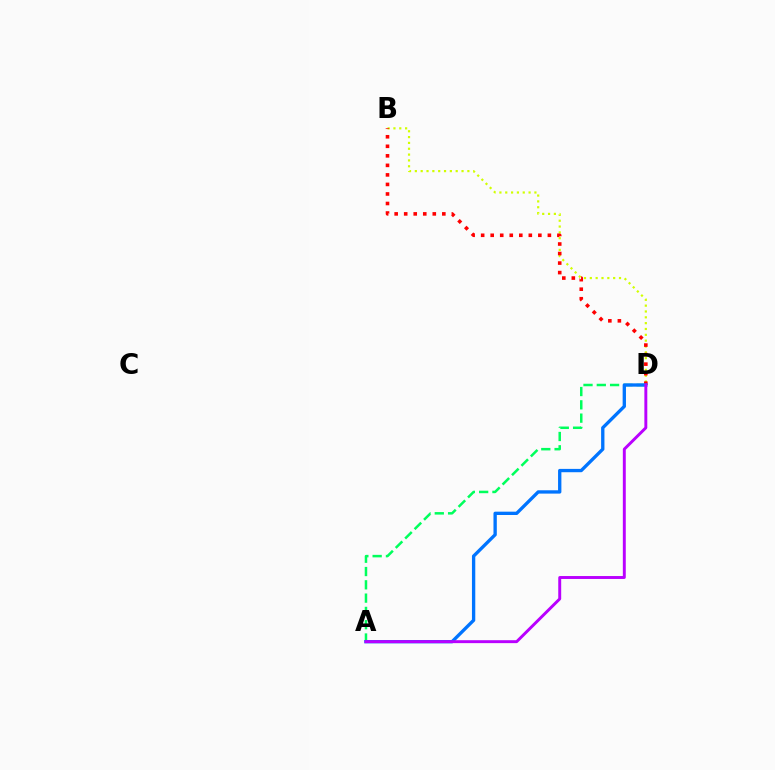{('B', 'D'): [{'color': '#d1ff00', 'line_style': 'dotted', 'thickness': 1.59}, {'color': '#ff0000', 'line_style': 'dotted', 'thickness': 2.59}], ('A', 'D'): [{'color': '#00ff5c', 'line_style': 'dashed', 'thickness': 1.81}, {'color': '#0074ff', 'line_style': 'solid', 'thickness': 2.4}, {'color': '#b900ff', 'line_style': 'solid', 'thickness': 2.11}]}